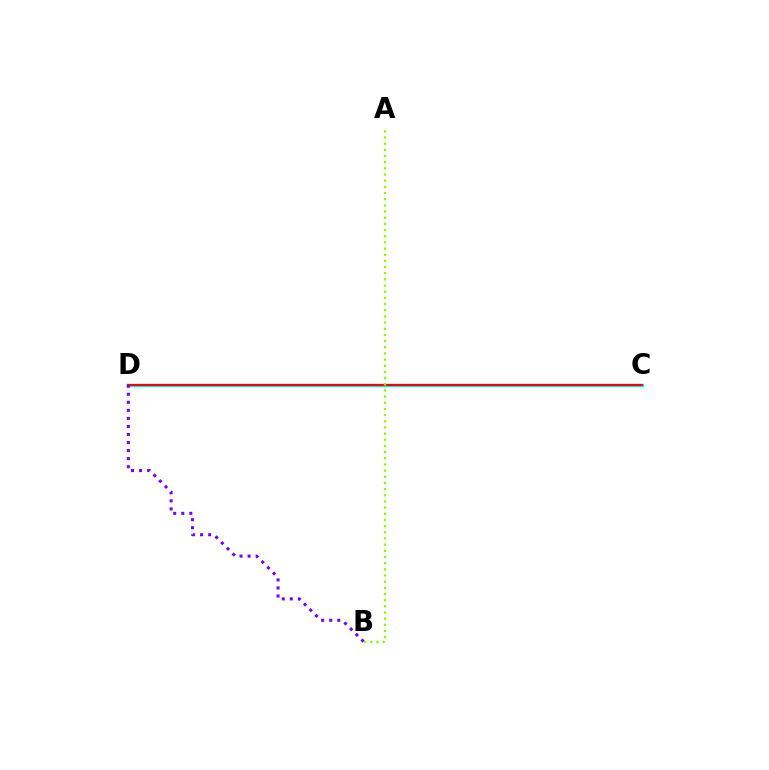{('C', 'D'): [{'color': '#00fff6', 'line_style': 'solid', 'thickness': 2.43}, {'color': '#ff0000', 'line_style': 'solid', 'thickness': 1.54}], ('B', 'D'): [{'color': '#7200ff', 'line_style': 'dotted', 'thickness': 2.19}], ('A', 'B'): [{'color': '#84ff00', 'line_style': 'dotted', 'thickness': 1.68}]}